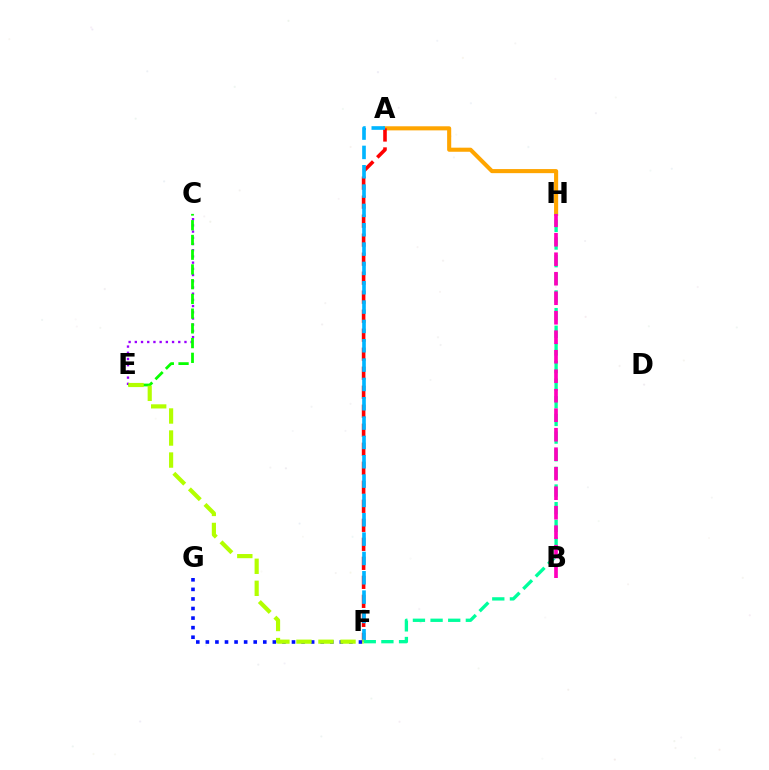{('A', 'H'): [{'color': '#ffa500', 'line_style': 'solid', 'thickness': 2.94}], ('F', 'G'): [{'color': '#0010ff', 'line_style': 'dotted', 'thickness': 2.6}], ('A', 'F'): [{'color': '#ff0000', 'line_style': 'dashed', 'thickness': 2.58}, {'color': '#00b5ff', 'line_style': 'dashed', 'thickness': 2.63}], ('C', 'E'): [{'color': '#9b00ff', 'line_style': 'dotted', 'thickness': 1.69}, {'color': '#08ff00', 'line_style': 'dashed', 'thickness': 2.0}], ('F', 'H'): [{'color': '#00ff9d', 'line_style': 'dashed', 'thickness': 2.4}], ('B', 'H'): [{'color': '#ff00bd', 'line_style': 'dashed', 'thickness': 2.65}], ('E', 'F'): [{'color': '#b3ff00', 'line_style': 'dashed', 'thickness': 2.99}]}